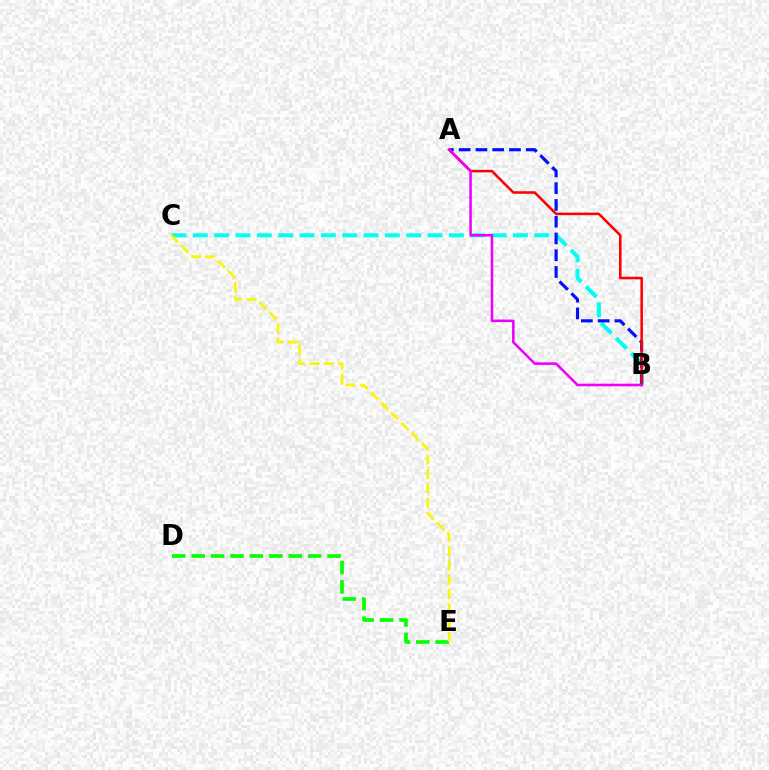{('D', 'E'): [{'color': '#08ff00', 'line_style': 'dashed', 'thickness': 2.64}], ('B', 'C'): [{'color': '#00fff6', 'line_style': 'dashed', 'thickness': 2.9}], ('A', 'B'): [{'color': '#0010ff', 'line_style': 'dashed', 'thickness': 2.28}, {'color': '#ff0000', 'line_style': 'solid', 'thickness': 1.84}, {'color': '#ee00ff', 'line_style': 'solid', 'thickness': 1.85}], ('C', 'E'): [{'color': '#fcf500', 'line_style': 'dashed', 'thickness': 1.95}]}